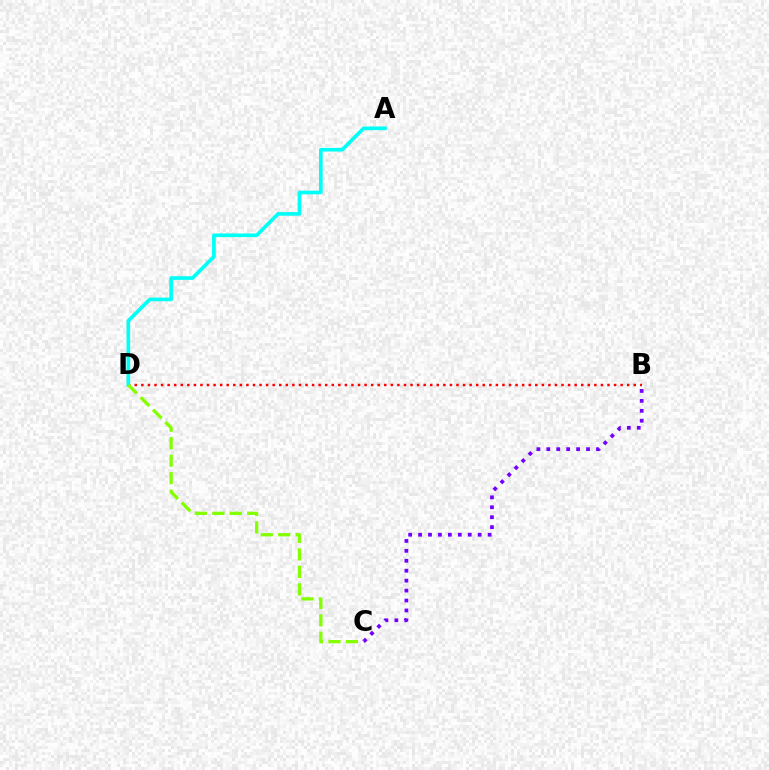{('B', 'D'): [{'color': '#ff0000', 'line_style': 'dotted', 'thickness': 1.78}], ('B', 'C'): [{'color': '#7200ff', 'line_style': 'dotted', 'thickness': 2.7}], ('A', 'D'): [{'color': '#00fff6', 'line_style': 'solid', 'thickness': 2.63}], ('C', 'D'): [{'color': '#84ff00', 'line_style': 'dashed', 'thickness': 2.37}]}